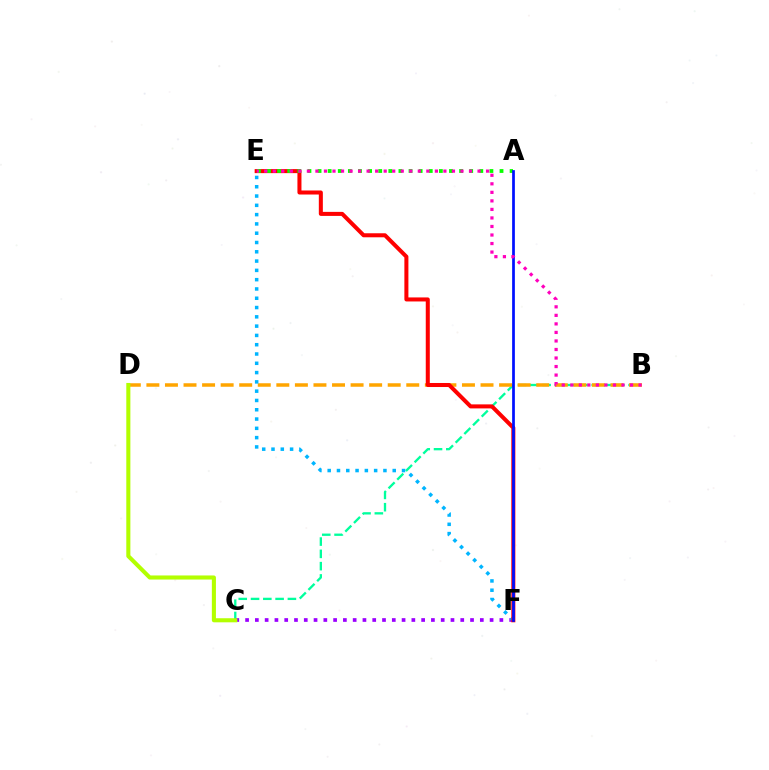{('B', 'C'): [{'color': '#00ff9d', 'line_style': 'dashed', 'thickness': 1.67}], ('B', 'D'): [{'color': '#ffa500', 'line_style': 'dashed', 'thickness': 2.52}], ('C', 'F'): [{'color': '#9b00ff', 'line_style': 'dotted', 'thickness': 2.66}], ('E', 'F'): [{'color': '#00b5ff', 'line_style': 'dotted', 'thickness': 2.52}, {'color': '#ff0000', 'line_style': 'solid', 'thickness': 2.9}], ('C', 'D'): [{'color': '#b3ff00', 'line_style': 'solid', 'thickness': 2.93}], ('A', 'E'): [{'color': '#08ff00', 'line_style': 'dotted', 'thickness': 2.75}], ('A', 'F'): [{'color': '#0010ff', 'line_style': 'solid', 'thickness': 1.96}], ('B', 'E'): [{'color': '#ff00bd', 'line_style': 'dotted', 'thickness': 2.32}]}